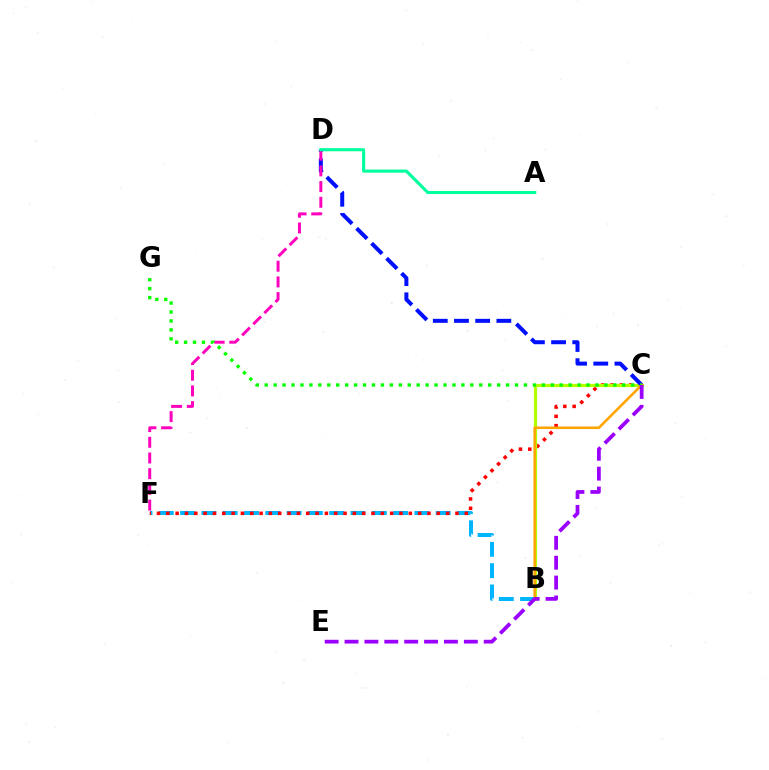{('B', 'F'): [{'color': '#00b5ff', 'line_style': 'dashed', 'thickness': 2.89}], ('C', 'F'): [{'color': '#ff0000', 'line_style': 'dotted', 'thickness': 2.53}], ('B', 'C'): [{'color': '#b3ff00', 'line_style': 'solid', 'thickness': 2.31}, {'color': '#ffa500', 'line_style': 'solid', 'thickness': 1.84}], ('C', 'D'): [{'color': '#0010ff', 'line_style': 'dashed', 'thickness': 2.88}], ('D', 'F'): [{'color': '#ff00bd', 'line_style': 'dashed', 'thickness': 2.13}], ('C', 'G'): [{'color': '#08ff00', 'line_style': 'dotted', 'thickness': 2.43}], ('A', 'D'): [{'color': '#00ff9d', 'line_style': 'solid', 'thickness': 2.23}], ('C', 'E'): [{'color': '#9b00ff', 'line_style': 'dashed', 'thickness': 2.7}]}